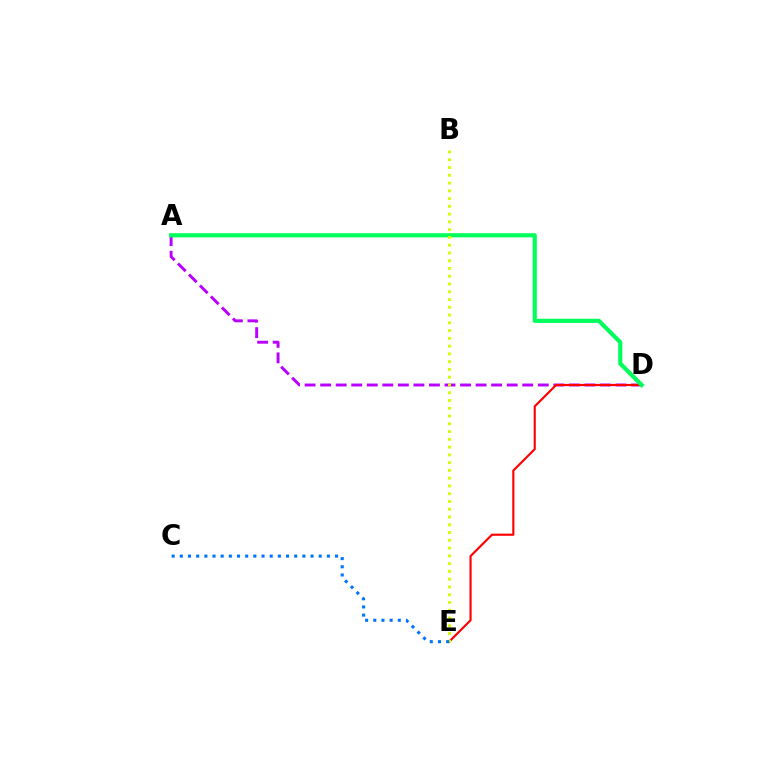{('A', 'D'): [{'color': '#b900ff', 'line_style': 'dashed', 'thickness': 2.11}, {'color': '#00ff5c', 'line_style': 'solid', 'thickness': 2.99}], ('D', 'E'): [{'color': '#ff0000', 'line_style': 'solid', 'thickness': 1.54}], ('B', 'E'): [{'color': '#d1ff00', 'line_style': 'dotted', 'thickness': 2.11}], ('C', 'E'): [{'color': '#0074ff', 'line_style': 'dotted', 'thickness': 2.22}]}